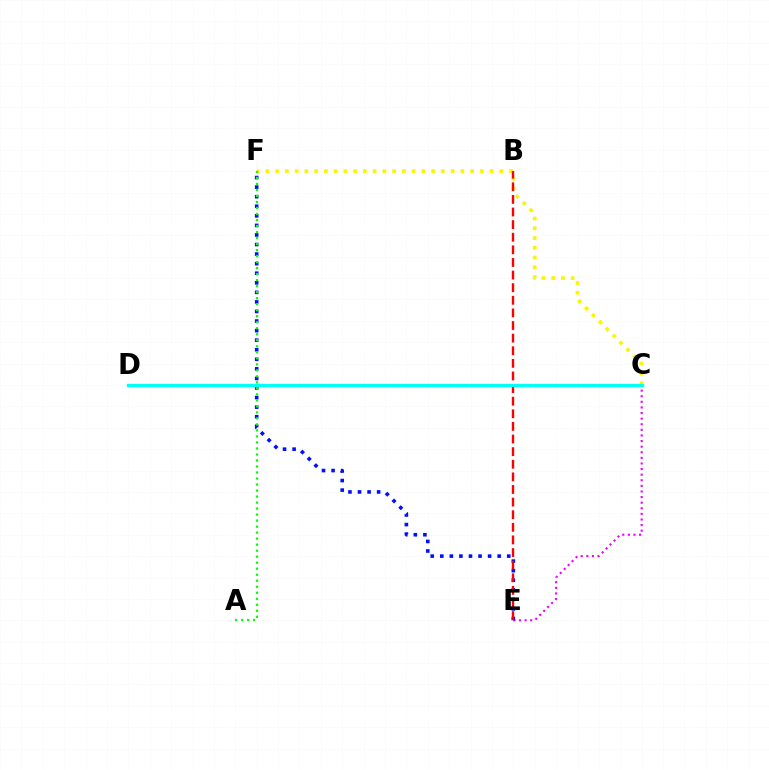{('C', 'E'): [{'color': '#ee00ff', 'line_style': 'dotted', 'thickness': 1.52}], ('C', 'F'): [{'color': '#fcf500', 'line_style': 'dotted', 'thickness': 2.65}], ('E', 'F'): [{'color': '#0010ff', 'line_style': 'dotted', 'thickness': 2.6}], ('B', 'E'): [{'color': '#ff0000', 'line_style': 'dashed', 'thickness': 1.71}], ('A', 'F'): [{'color': '#08ff00', 'line_style': 'dotted', 'thickness': 1.63}], ('C', 'D'): [{'color': '#00fff6', 'line_style': 'solid', 'thickness': 2.41}]}